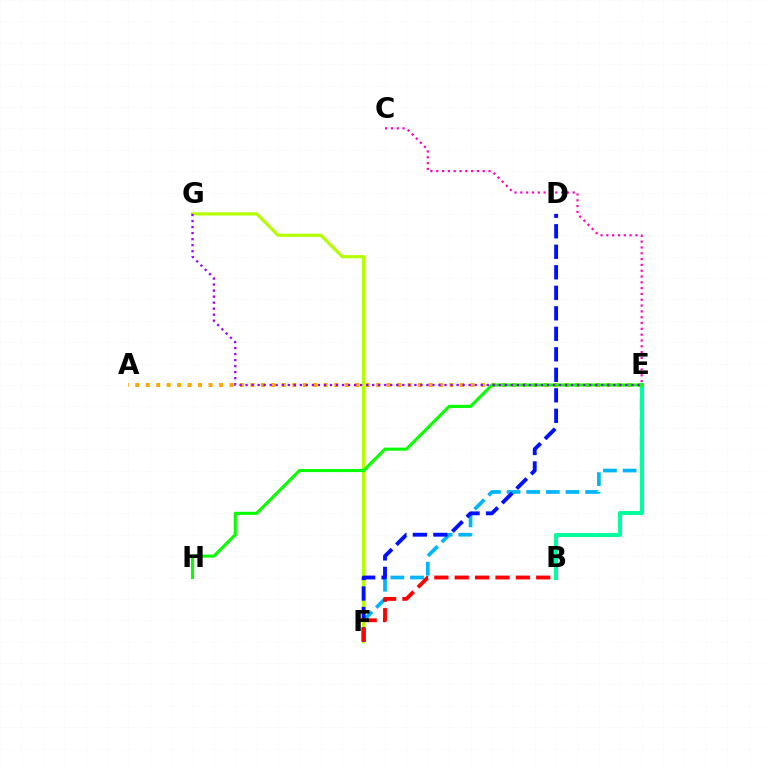{('F', 'G'): [{'color': '#b3ff00', 'line_style': 'solid', 'thickness': 2.3}], ('C', 'E'): [{'color': '#ff00bd', 'line_style': 'dotted', 'thickness': 1.58}], ('E', 'F'): [{'color': '#00b5ff', 'line_style': 'dashed', 'thickness': 2.67}], ('A', 'E'): [{'color': '#ffa500', 'line_style': 'dotted', 'thickness': 2.85}], ('B', 'E'): [{'color': '#00ff9d', 'line_style': 'solid', 'thickness': 2.93}], ('D', 'F'): [{'color': '#0010ff', 'line_style': 'dashed', 'thickness': 2.79}], ('B', 'F'): [{'color': '#ff0000', 'line_style': 'dashed', 'thickness': 2.77}], ('E', 'H'): [{'color': '#08ff00', 'line_style': 'solid', 'thickness': 2.23}], ('E', 'G'): [{'color': '#9b00ff', 'line_style': 'dotted', 'thickness': 1.64}]}